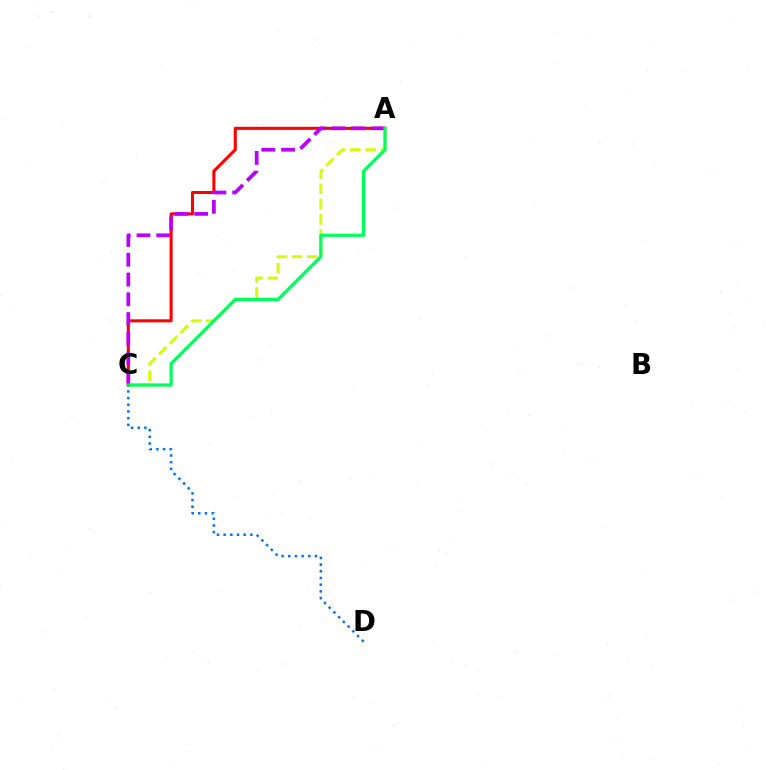{('A', 'C'): [{'color': '#ff0000', 'line_style': 'solid', 'thickness': 2.2}, {'color': '#d1ff00', 'line_style': 'dashed', 'thickness': 2.07}, {'color': '#b900ff', 'line_style': 'dashed', 'thickness': 2.69}, {'color': '#00ff5c', 'line_style': 'solid', 'thickness': 2.32}], ('C', 'D'): [{'color': '#0074ff', 'line_style': 'dotted', 'thickness': 1.81}]}